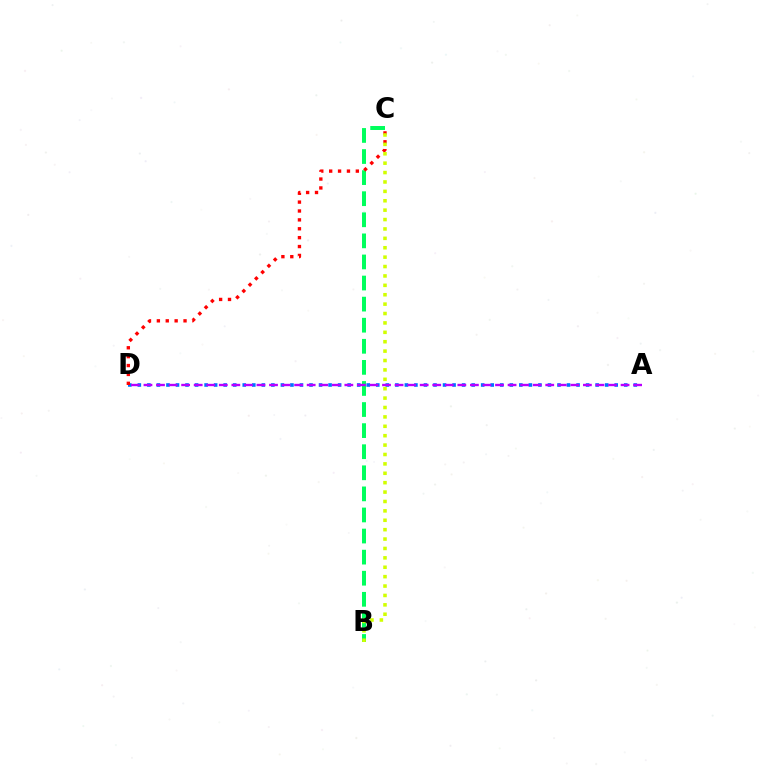{('B', 'C'): [{'color': '#00ff5c', 'line_style': 'dashed', 'thickness': 2.86}, {'color': '#d1ff00', 'line_style': 'dotted', 'thickness': 2.55}], ('A', 'D'): [{'color': '#0074ff', 'line_style': 'dotted', 'thickness': 2.59}, {'color': '#b900ff', 'line_style': 'dashed', 'thickness': 1.71}], ('C', 'D'): [{'color': '#ff0000', 'line_style': 'dotted', 'thickness': 2.42}]}